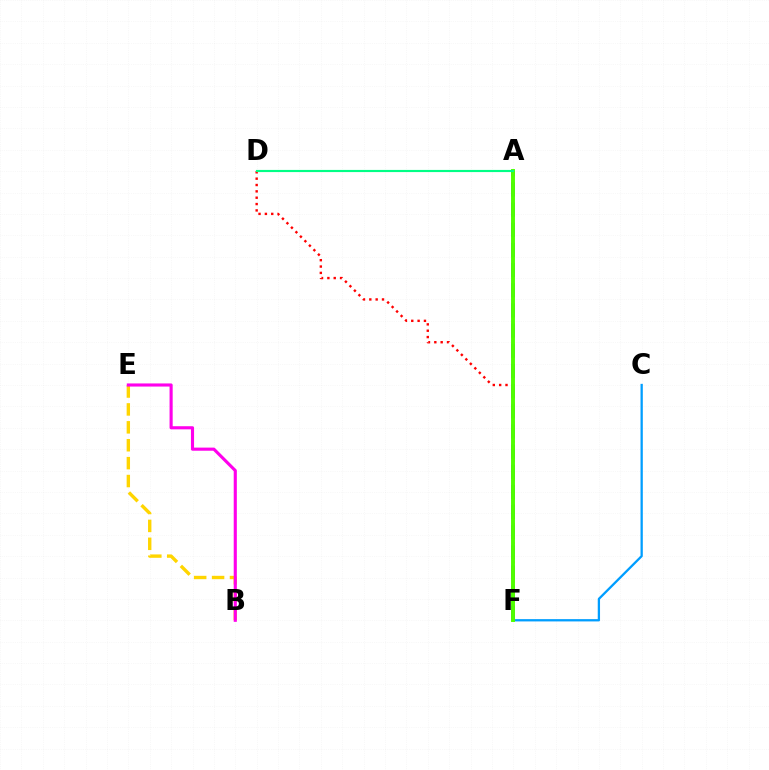{('C', 'F'): [{'color': '#009eff', 'line_style': 'solid', 'thickness': 1.65}], ('A', 'F'): [{'color': '#3700ff', 'line_style': 'dashed', 'thickness': 2.74}, {'color': '#4fff00', 'line_style': 'solid', 'thickness': 2.82}], ('D', 'F'): [{'color': '#ff0000', 'line_style': 'dotted', 'thickness': 1.73}], ('B', 'E'): [{'color': '#ffd500', 'line_style': 'dashed', 'thickness': 2.43}, {'color': '#ff00ed', 'line_style': 'solid', 'thickness': 2.25}], ('A', 'D'): [{'color': '#00ff86', 'line_style': 'solid', 'thickness': 1.55}]}